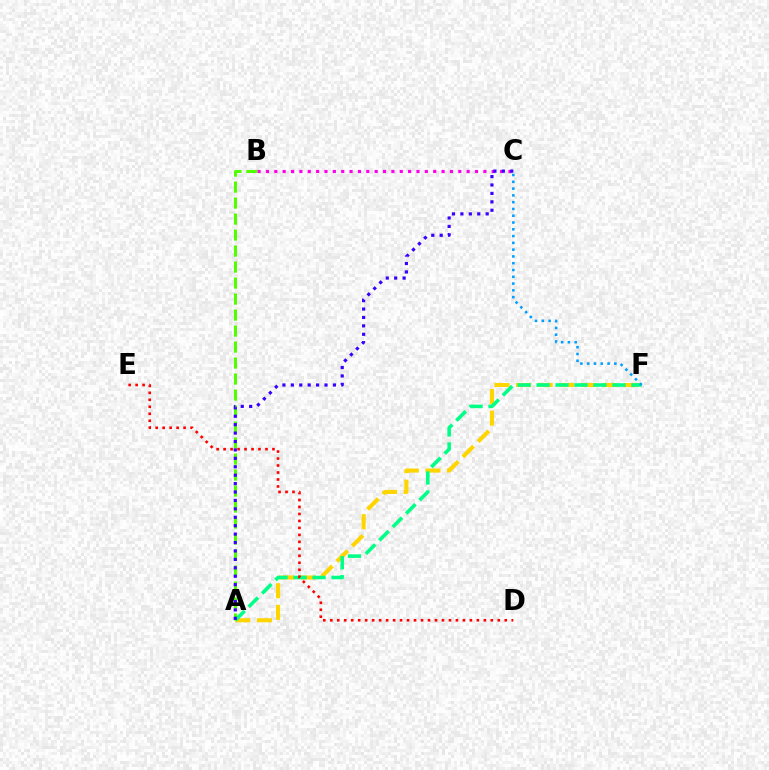{('A', 'F'): [{'color': '#ffd500', 'line_style': 'dashed', 'thickness': 2.93}, {'color': '#00ff86', 'line_style': 'dashed', 'thickness': 2.58}], ('D', 'E'): [{'color': '#ff0000', 'line_style': 'dotted', 'thickness': 1.9}], ('C', 'F'): [{'color': '#009eff', 'line_style': 'dotted', 'thickness': 1.84}], ('A', 'B'): [{'color': '#4fff00', 'line_style': 'dashed', 'thickness': 2.17}], ('B', 'C'): [{'color': '#ff00ed', 'line_style': 'dotted', 'thickness': 2.27}], ('A', 'C'): [{'color': '#3700ff', 'line_style': 'dotted', 'thickness': 2.29}]}